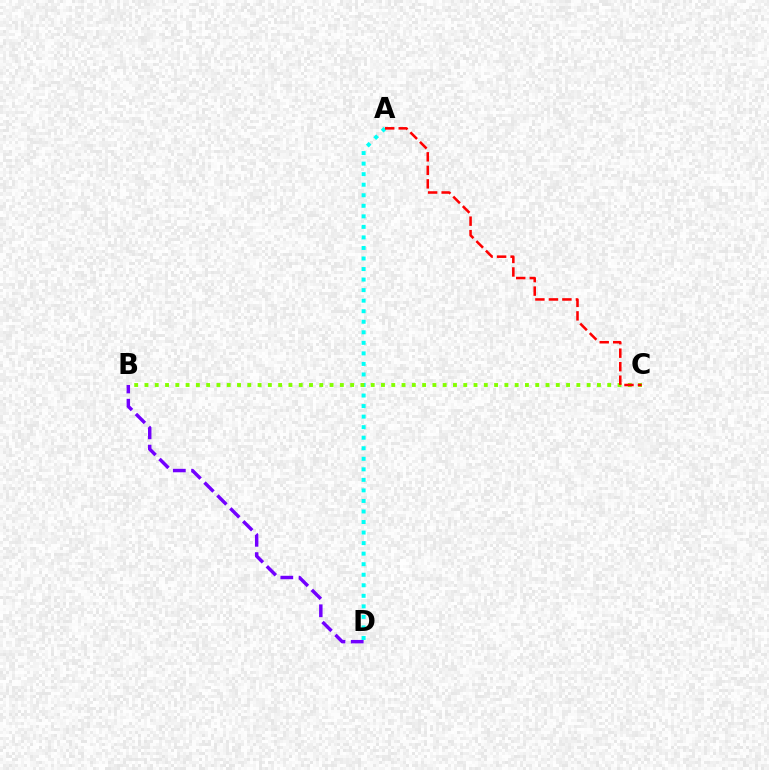{('B', 'D'): [{'color': '#7200ff', 'line_style': 'dashed', 'thickness': 2.48}], ('A', 'D'): [{'color': '#00fff6', 'line_style': 'dotted', 'thickness': 2.86}], ('B', 'C'): [{'color': '#84ff00', 'line_style': 'dotted', 'thickness': 2.79}], ('A', 'C'): [{'color': '#ff0000', 'line_style': 'dashed', 'thickness': 1.84}]}